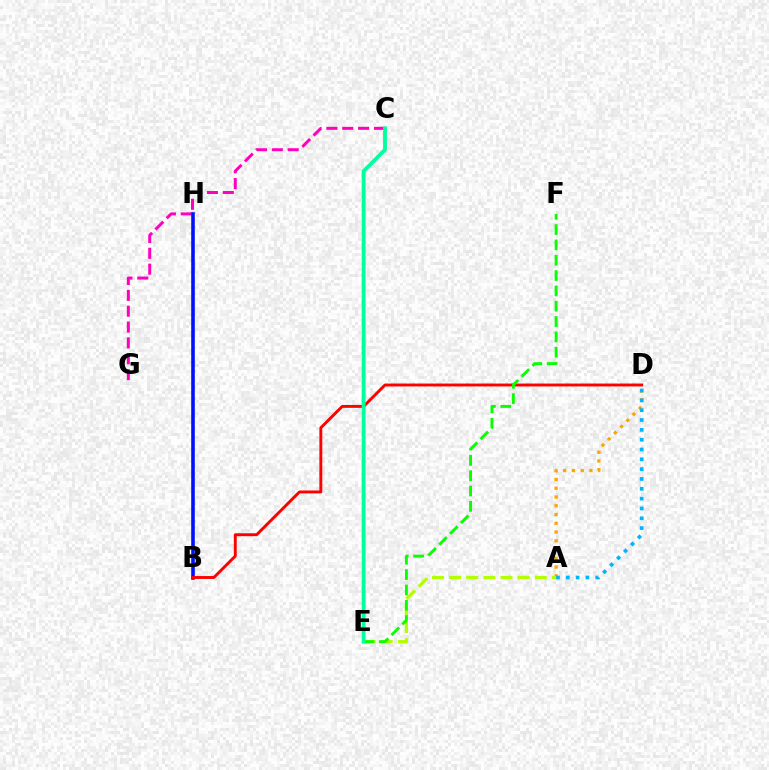{('C', 'G'): [{'color': '#ff00bd', 'line_style': 'dashed', 'thickness': 2.15}], ('B', 'H'): [{'color': '#9b00ff', 'line_style': 'dotted', 'thickness': 1.51}, {'color': '#0010ff', 'line_style': 'solid', 'thickness': 2.58}], ('A', 'D'): [{'color': '#ffa500', 'line_style': 'dotted', 'thickness': 2.38}, {'color': '#00b5ff', 'line_style': 'dotted', 'thickness': 2.67}], ('B', 'D'): [{'color': '#ff0000', 'line_style': 'solid', 'thickness': 2.09}], ('A', 'E'): [{'color': '#b3ff00', 'line_style': 'dashed', 'thickness': 2.33}], ('E', 'F'): [{'color': '#08ff00', 'line_style': 'dashed', 'thickness': 2.08}], ('C', 'E'): [{'color': '#00ff9d', 'line_style': 'solid', 'thickness': 2.77}]}